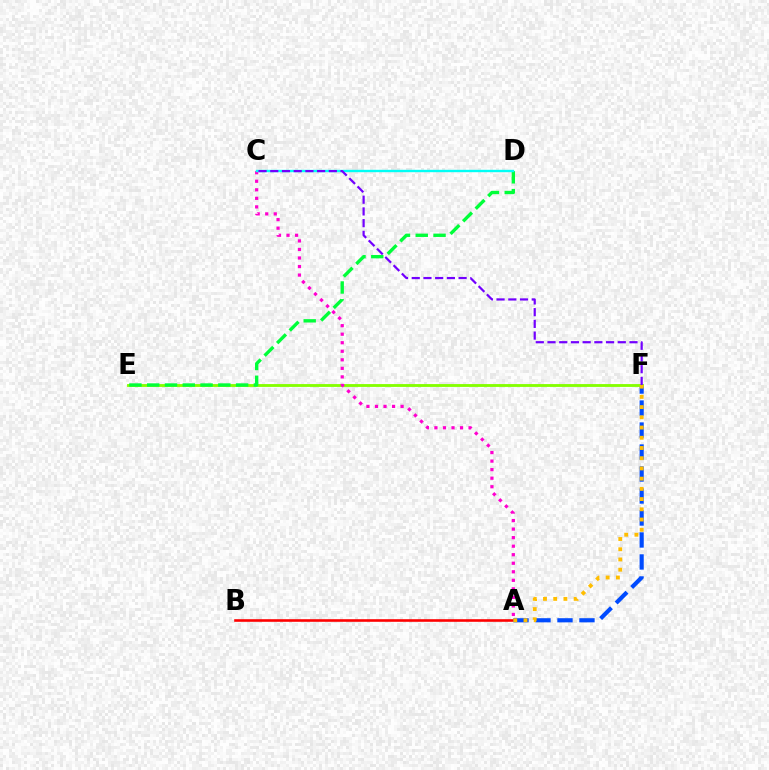{('A', 'B'): [{'color': '#ff0000', 'line_style': 'solid', 'thickness': 1.88}], ('A', 'F'): [{'color': '#004bff', 'line_style': 'dashed', 'thickness': 2.99}, {'color': '#ffbd00', 'line_style': 'dotted', 'thickness': 2.78}], ('E', 'F'): [{'color': '#84ff00', 'line_style': 'solid', 'thickness': 2.05}], ('A', 'C'): [{'color': '#ff00cf', 'line_style': 'dotted', 'thickness': 2.32}], ('D', 'E'): [{'color': '#00ff39', 'line_style': 'dashed', 'thickness': 2.42}], ('C', 'D'): [{'color': '#00fff6', 'line_style': 'solid', 'thickness': 1.72}], ('C', 'F'): [{'color': '#7200ff', 'line_style': 'dashed', 'thickness': 1.59}]}